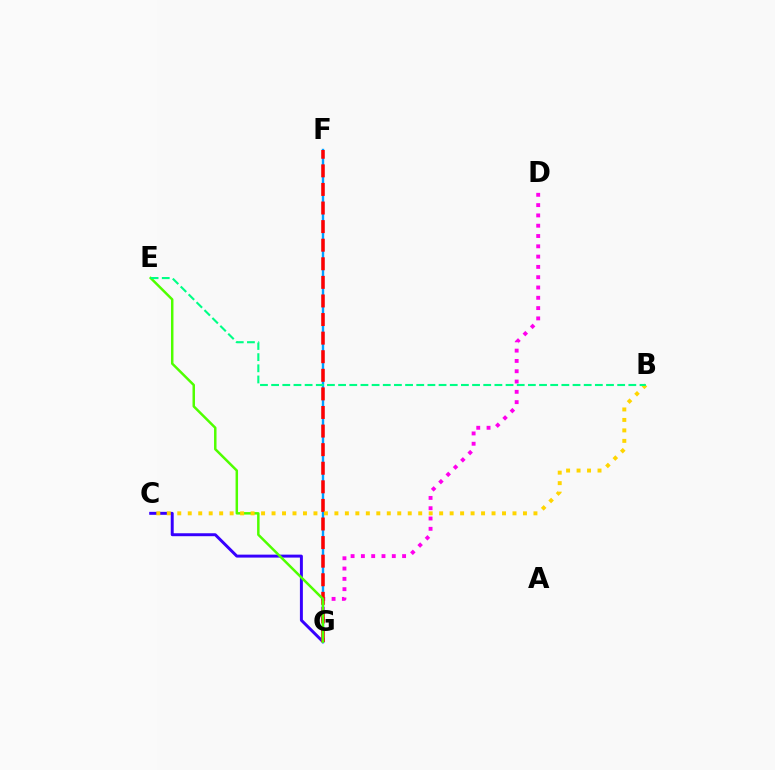{('C', 'G'): [{'color': '#3700ff', 'line_style': 'solid', 'thickness': 2.13}], ('D', 'G'): [{'color': '#ff00ed', 'line_style': 'dotted', 'thickness': 2.8}], ('F', 'G'): [{'color': '#009eff', 'line_style': 'solid', 'thickness': 1.72}, {'color': '#ff0000', 'line_style': 'dashed', 'thickness': 2.52}], ('E', 'G'): [{'color': '#4fff00', 'line_style': 'solid', 'thickness': 1.79}], ('B', 'C'): [{'color': '#ffd500', 'line_style': 'dotted', 'thickness': 2.85}], ('B', 'E'): [{'color': '#00ff86', 'line_style': 'dashed', 'thickness': 1.52}]}